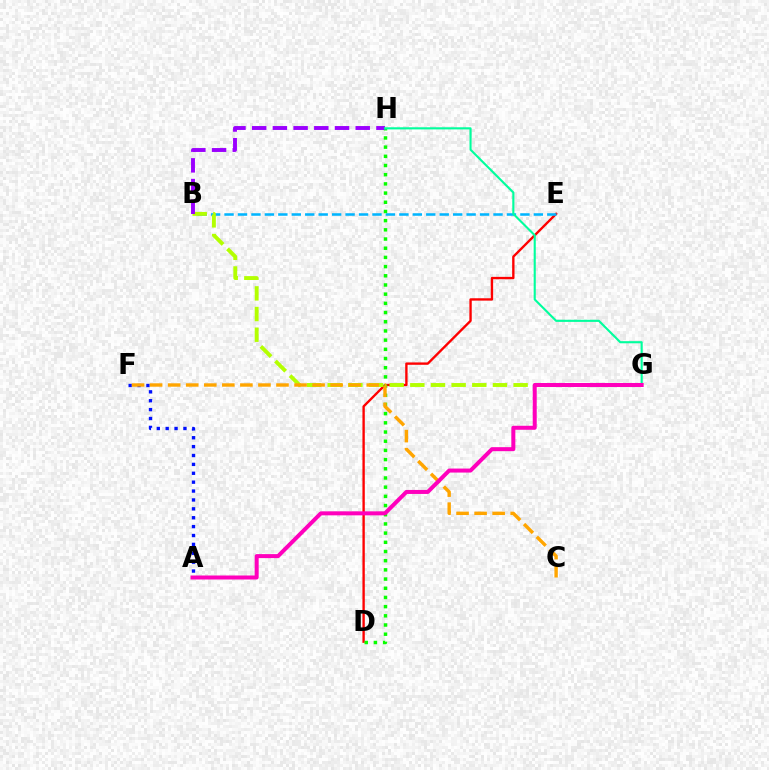{('A', 'F'): [{'color': '#0010ff', 'line_style': 'dotted', 'thickness': 2.41}], ('D', 'E'): [{'color': '#ff0000', 'line_style': 'solid', 'thickness': 1.7}], ('B', 'E'): [{'color': '#00b5ff', 'line_style': 'dashed', 'thickness': 1.83}], ('B', 'G'): [{'color': '#b3ff00', 'line_style': 'dashed', 'thickness': 2.81}], ('D', 'H'): [{'color': '#08ff00', 'line_style': 'dotted', 'thickness': 2.5}], ('B', 'H'): [{'color': '#9b00ff', 'line_style': 'dashed', 'thickness': 2.81}], ('C', 'F'): [{'color': '#ffa500', 'line_style': 'dashed', 'thickness': 2.45}], ('G', 'H'): [{'color': '#00ff9d', 'line_style': 'solid', 'thickness': 1.52}], ('A', 'G'): [{'color': '#ff00bd', 'line_style': 'solid', 'thickness': 2.88}]}